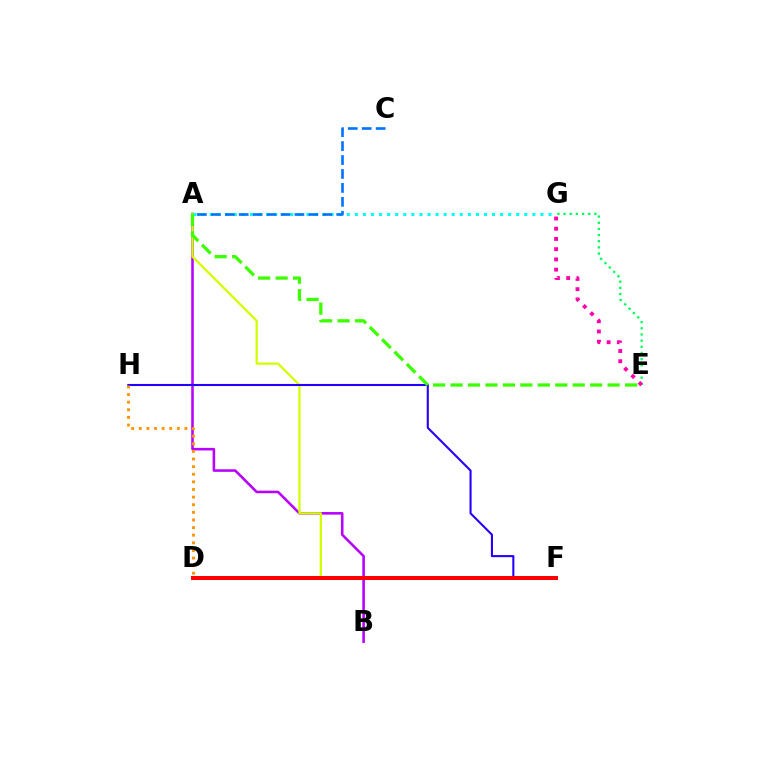{('E', 'G'): [{'color': '#00ff5c', 'line_style': 'dotted', 'thickness': 1.68}, {'color': '#ff00ac', 'line_style': 'dotted', 'thickness': 2.78}], ('A', 'B'): [{'color': '#b900ff', 'line_style': 'solid', 'thickness': 1.85}], ('A', 'F'): [{'color': '#d1ff00', 'line_style': 'solid', 'thickness': 1.63}], ('F', 'H'): [{'color': '#2500ff', 'line_style': 'solid', 'thickness': 1.5}], ('D', 'H'): [{'color': '#ff9400', 'line_style': 'dotted', 'thickness': 2.07}], ('A', 'G'): [{'color': '#00fff6', 'line_style': 'dotted', 'thickness': 2.19}], ('A', 'E'): [{'color': '#3dff00', 'line_style': 'dashed', 'thickness': 2.37}], ('A', 'C'): [{'color': '#0074ff', 'line_style': 'dashed', 'thickness': 1.89}], ('D', 'F'): [{'color': '#ff0000', 'line_style': 'solid', 'thickness': 2.88}]}